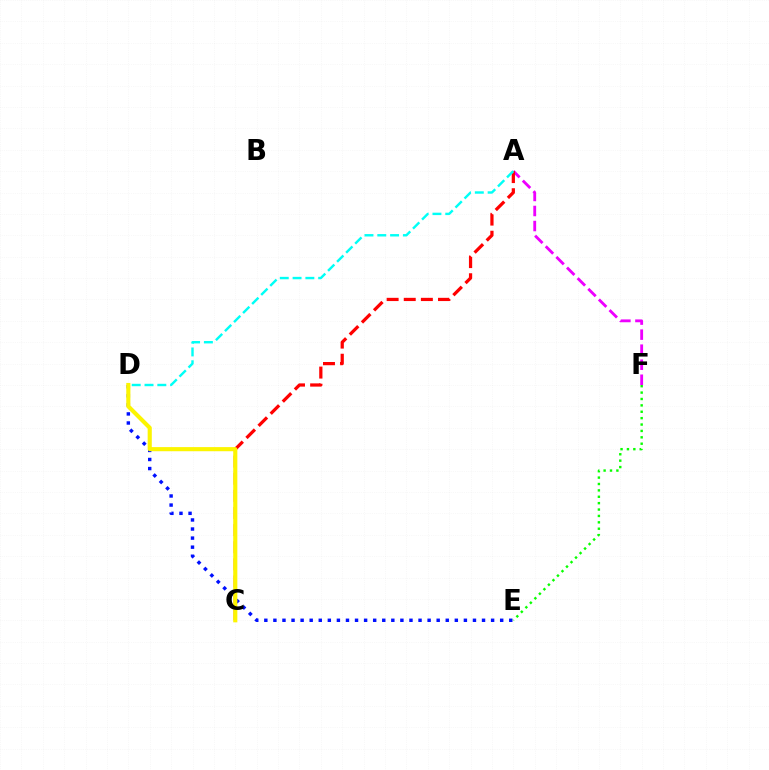{('A', 'F'): [{'color': '#ee00ff', 'line_style': 'dashed', 'thickness': 2.04}], ('D', 'E'): [{'color': '#0010ff', 'line_style': 'dotted', 'thickness': 2.46}], ('A', 'C'): [{'color': '#ff0000', 'line_style': 'dashed', 'thickness': 2.33}], ('C', 'D'): [{'color': '#fcf500', 'line_style': 'solid', 'thickness': 2.97}], ('A', 'D'): [{'color': '#00fff6', 'line_style': 'dashed', 'thickness': 1.74}], ('E', 'F'): [{'color': '#08ff00', 'line_style': 'dotted', 'thickness': 1.74}]}